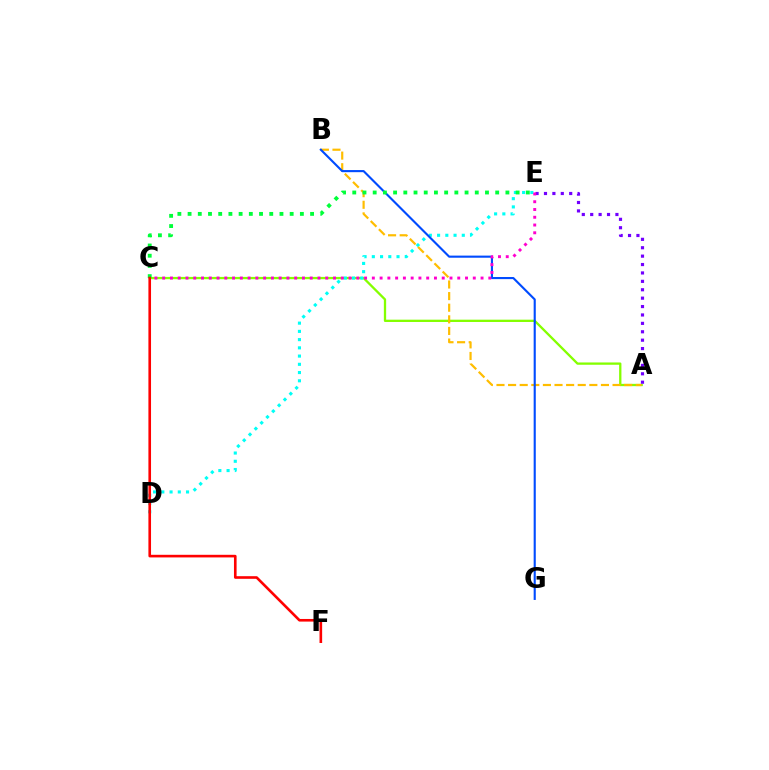{('A', 'C'): [{'color': '#84ff00', 'line_style': 'solid', 'thickness': 1.66}], ('D', 'E'): [{'color': '#00fff6', 'line_style': 'dotted', 'thickness': 2.24}], ('A', 'B'): [{'color': '#ffbd00', 'line_style': 'dashed', 'thickness': 1.58}], ('A', 'E'): [{'color': '#7200ff', 'line_style': 'dotted', 'thickness': 2.28}], ('B', 'G'): [{'color': '#004bff', 'line_style': 'solid', 'thickness': 1.53}], ('C', 'E'): [{'color': '#00ff39', 'line_style': 'dotted', 'thickness': 2.77}, {'color': '#ff00cf', 'line_style': 'dotted', 'thickness': 2.11}], ('C', 'F'): [{'color': '#ff0000', 'line_style': 'solid', 'thickness': 1.89}]}